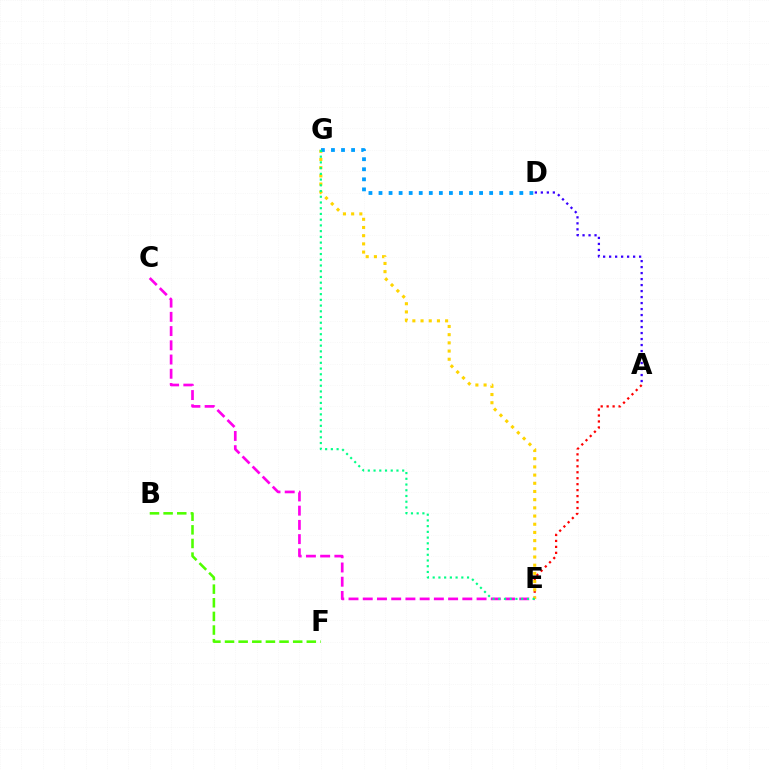{('A', 'E'): [{'color': '#ff0000', 'line_style': 'dotted', 'thickness': 1.62}], ('C', 'E'): [{'color': '#ff00ed', 'line_style': 'dashed', 'thickness': 1.93}], ('B', 'F'): [{'color': '#4fff00', 'line_style': 'dashed', 'thickness': 1.85}], ('E', 'G'): [{'color': '#ffd500', 'line_style': 'dotted', 'thickness': 2.23}, {'color': '#00ff86', 'line_style': 'dotted', 'thickness': 1.56}], ('D', 'G'): [{'color': '#009eff', 'line_style': 'dotted', 'thickness': 2.73}], ('A', 'D'): [{'color': '#3700ff', 'line_style': 'dotted', 'thickness': 1.63}]}